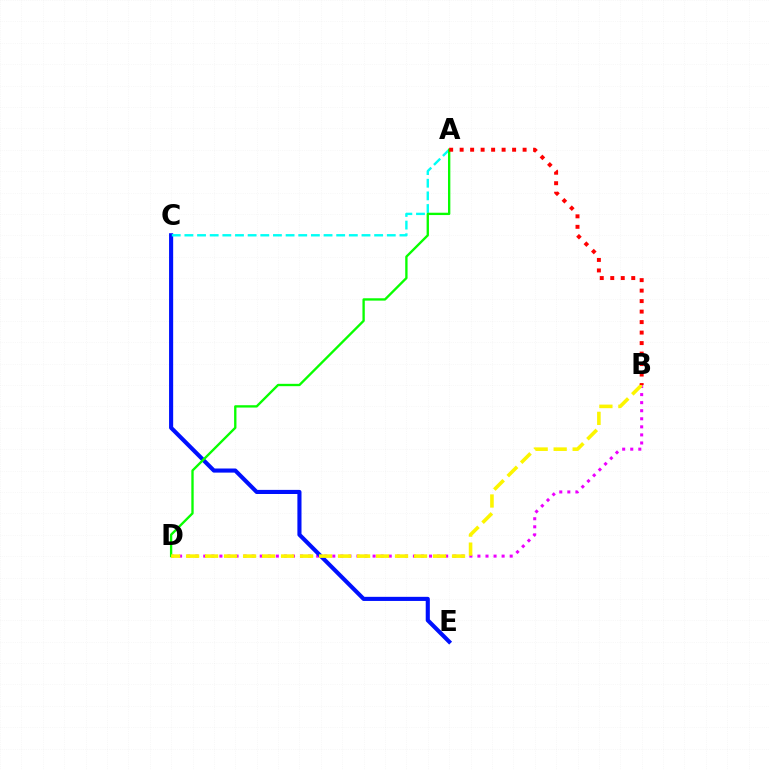{('B', 'D'): [{'color': '#ee00ff', 'line_style': 'dotted', 'thickness': 2.19}, {'color': '#fcf500', 'line_style': 'dashed', 'thickness': 2.58}], ('C', 'E'): [{'color': '#0010ff', 'line_style': 'solid', 'thickness': 2.96}], ('A', 'C'): [{'color': '#00fff6', 'line_style': 'dashed', 'thickness': 1.72}], ('A', 'D'): [{'color': '#08ff00', 'line_style': 'solid', 'thickness': 1.69}], ('A', 'B'): [{'color': '#ff0000', 'line_style': 'dotted', 'thickness': 2.85}]}